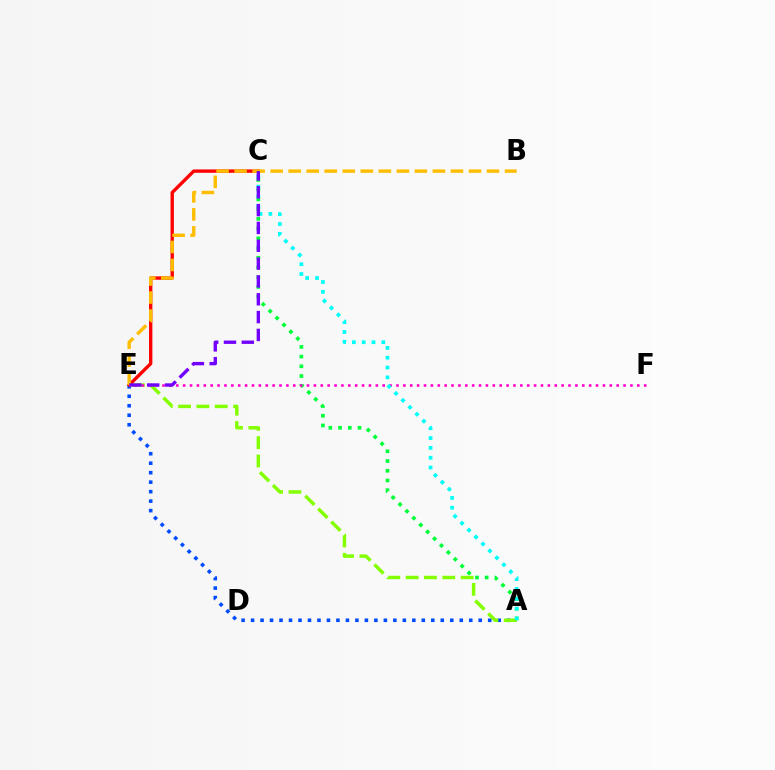{('A', 'E'): [{'color': '#004bff', 'line_style': 'dotted', 'thickness': 2.58}, {'color': '#84ff00', 'line_style': 'dashed', 'thickness': 2.49}], ('A', 'C'): [{'color': '#00ff39', 'line_style': 'dotted', 'thickness': 2.64}, {'color': '#00fff6', 'line_style': 'dotted', 'thickness': 2.67}], ('E', 'F'): [{'color': '#ff00cf', 'line_style': 'dotted', 'thickness': 1.87}], ('C', 'E'): [{'color': '#ff0000', 'line_style': 'solid', 'thickness': 2.41}, {'color': '#7200ff', 'line_style': 'dashed', 'thickness': 2.42}], ('B', 'E'): [{'color': '#ffbd00', 'line_style': 'dashed', 'thickness': 2.45}]}